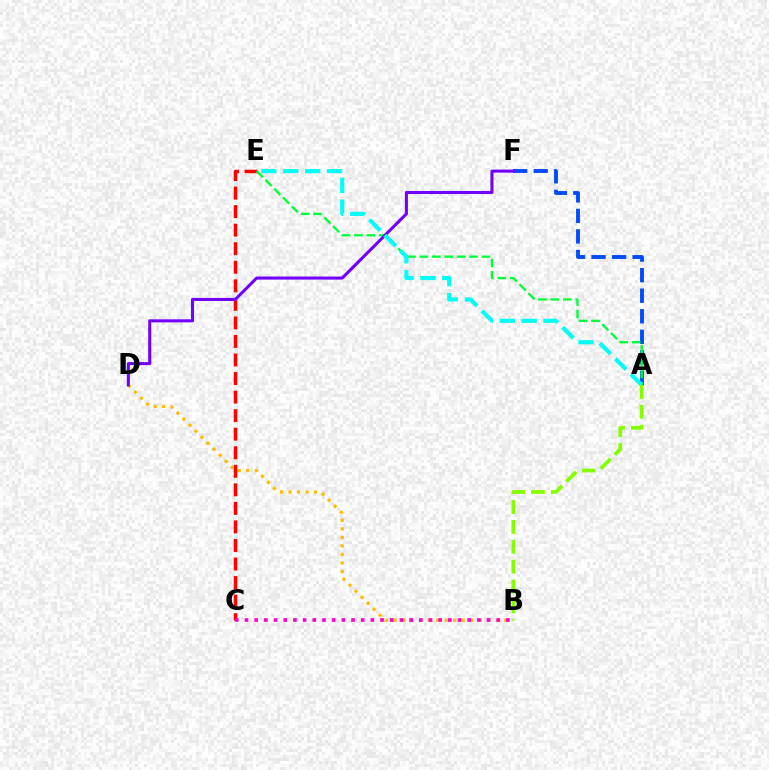{('A', 'F'): [{'color': '#004bff', 'line_style': 'dashed', 'thickness': 2.79}], ('B', 'D'): [{'color': '#ffbd00', 'line_style': 'dotted', 'thickness': 2.31}], ('C', 'E'): [{'color': '#ff0000', 'line_style': 'dashed', 'thickness': 2.52}], ('B', 'C'): [{'color': '#ff00cf', 'line_style': 'dotted', 'thickness': 2.63}], ('A', 'E'): [{'color': '#00ff39', 'line_style': 'dashed', 'thickness': 1.68}, {'color': '#00fff6', 'line_style': 'dashed', 'thickness': 2.98}], ('D', 'F'): [{'color': '#7200ff', 'line_style': 'solid', 'thickness': 2.2}], ('A', 'B'): [{'color': '#84ff00', 'line_style': 'dashed', 'thickness': 2.7}]}